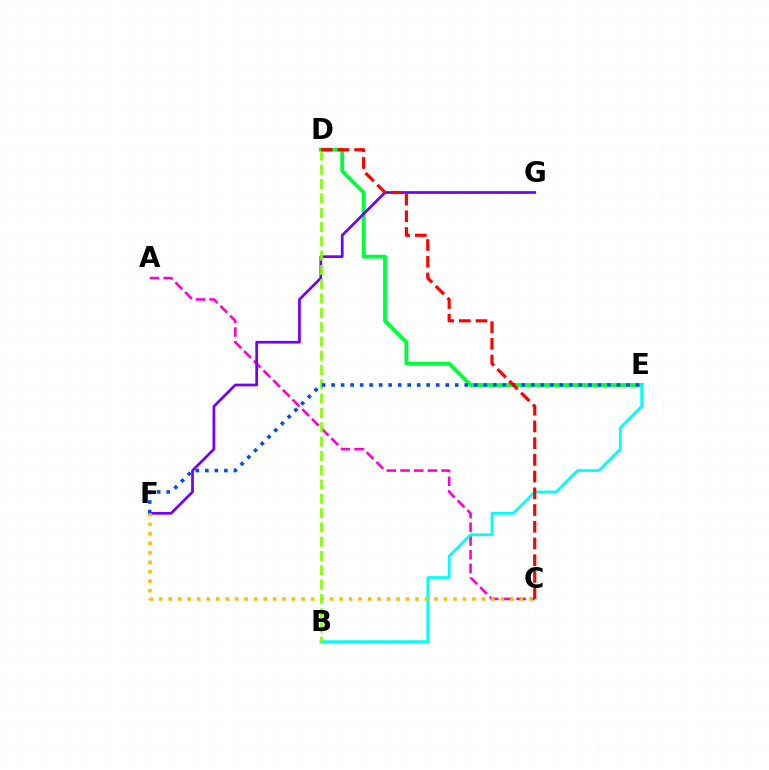{('A', 'C'): [{'color': '#ff00cf', 'line_style': 'dashed', 'thickness': 1.86}], ('D', 'E'): [{'color': '#00ff39', 'line_style': 'solid', 'thickness': 2.76}], ('F', 'G'): [{'color': '#7200ff', 'line_style': 'solid', 'thickness': 1.96}], ('B', 'E'): [{'color': '#00fff6', 'line_style': 'solid', 'thickness': 1.97}], ('C', 'F'): [{'color': '#ffbd00', 'line_style': 'dotted', 'thickness': 2.58}], ('B', 'D'): [{'color': '#84ff00', 'line_style': 'dashed', 'thickness': 1.94}], ('E', 'F'): [{'color': '#004bff', 'line_style': 'dotted', 'thickness': 2.58}], ('C', 'D'): [{'color': '#ff0000', 'line_style': 'dashed', 'thickness': 2.27}]}